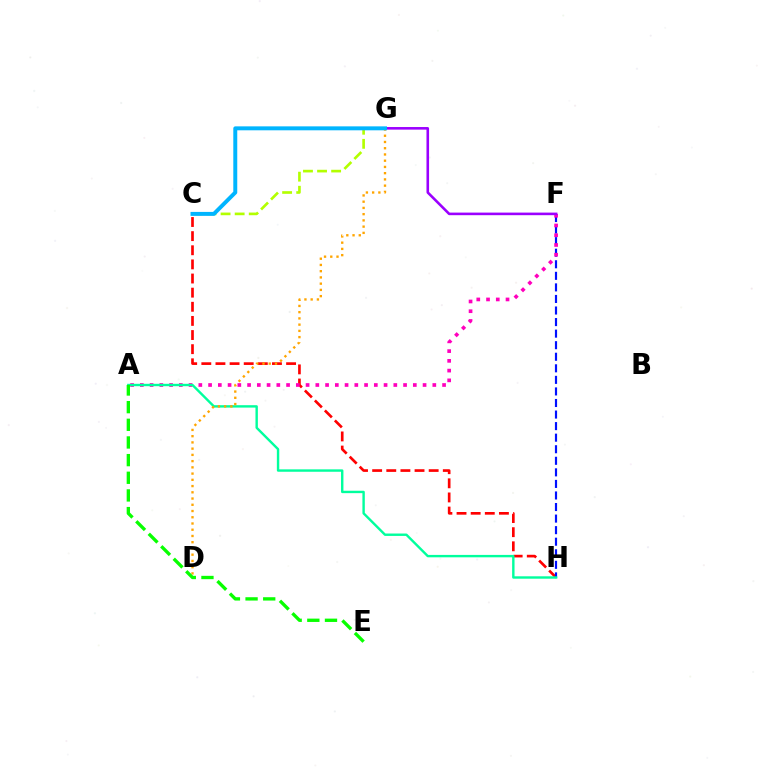{('C', 'H'): [{'color': '#ff0000', 'line_style': 'dashed', 'thickness': 1.92}], ('F', 'H'): [{'color': '#0010ff', 'line_style': 'dashed', 'thickness': 1.57}], ('A', 'F'): [{'color': '#ff00bd', 'line_style': 'dotted', 'thickness': 2.65}], ('A', 'H'): [{'color': '#00ff9d', 'line_style': 'solid', 'thickness': 1.73}], ('D', 'G'): [{'color': '#ffa500', 'line_style': 'dotted', 'thickness': 1.69}], ('F', 'G'): [{'color': '#9b00ff', 'line_style': 'solid', 'thickness': 1.87}], ('C', 'G'): [{'color': '#b3ff00', 'line_style': 'dashed', 'thickness': 1.91}, {'color': '#00b5ff', 'line_style': 'solid', 'thickness': 2.85}], ('A', 'E'): [{'color': '#08ff00', 'line_style': 'dashed', 'thickness': 2.4}]}